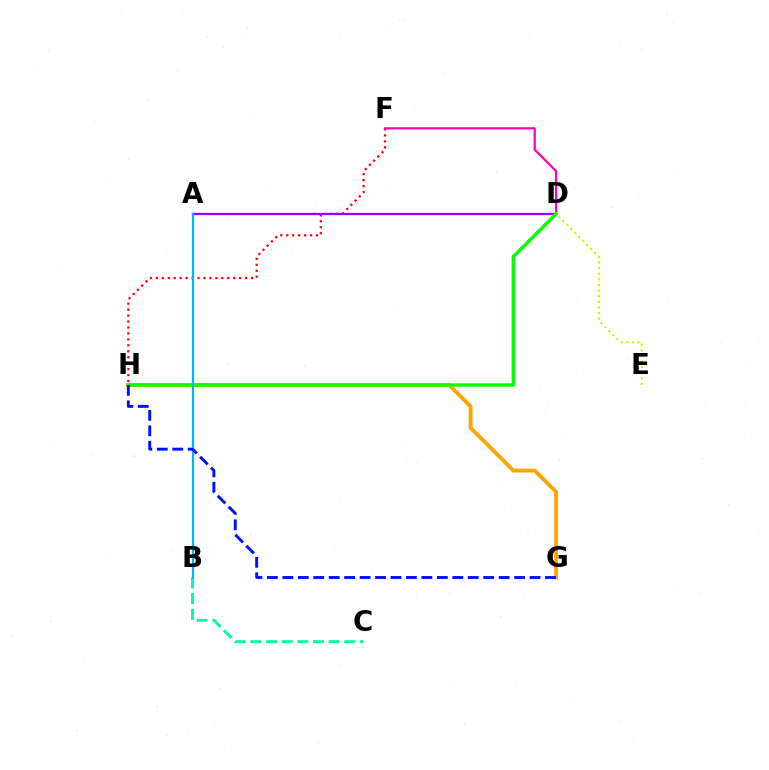{('F', 'H'): [{'color': '#ff0000', 'line_style': 'dotted', 'thickness': 1.62}], ('D', 'E'): [{'color': '#b3ff00', 'line_style': 'dotted', 'thickness': 1.53}], ('A', 'D'): [{'color': '#9b00ff', 'line_style': 'solid', 'thickness': 1.62}], ('G', 'H'): [{'color': '#ffa500', 'line_style': 'solid', 'thickness': 2.79}, {'color': '#0010ff', 'line_style': 'dashed', 'thickness': 2.1}], ('D', 'F'): [{'color': '#ff00bd', 'line_style': 'solid', 'thickness': 1.62}], ('D', 'H'): [{'color': '#08ff00', 'line_style': 'solid', 'thickness': 2.48}], ('B', 'C'): [{'color': '#00ff9d', 'line_style': 'dashed', 'thickness': 2.13}], ('A', 'B'): [{'color': '#00b5ff', 'line_style': 'solid', 'thickness': 1.6}]}